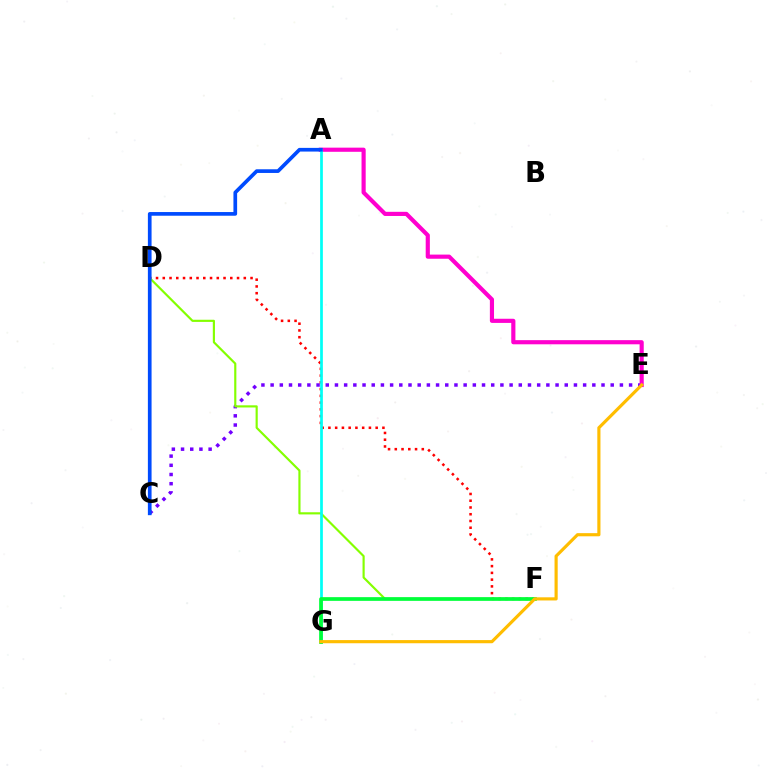{('C', 'E'): [{'color': '#7200ff', 'line_style': 'dotted', 'thickness': 2.5}], ('D', 'F'): [{'color': '#ff0000', 'line_style': 'dotted', 'thickness': 1.83}, {'color': '#84ff00', 'line_style': 'solid', 'thickness': 1.56}], ('A', 'E'): [{'color': '#ff00cf', 'line_style': 'solid', 'thickness': 2.99}], ('A', 'G'): [{'color': '#00fff6', 'line_style': 'solid', 'thickness': 1.96}], ('F', 'G'): [{'color': '#00ff39', 'line_style': 'solid', 'thickness': 2.67}], ('A', 'C'): [{'color': '#004bff', 'line_style': 'solid', 'thickness': 2.65}], ('E', 'G'): [{'color': '#ffbd00', 'line_style': 'solid', 'thickness': 2.27}]}